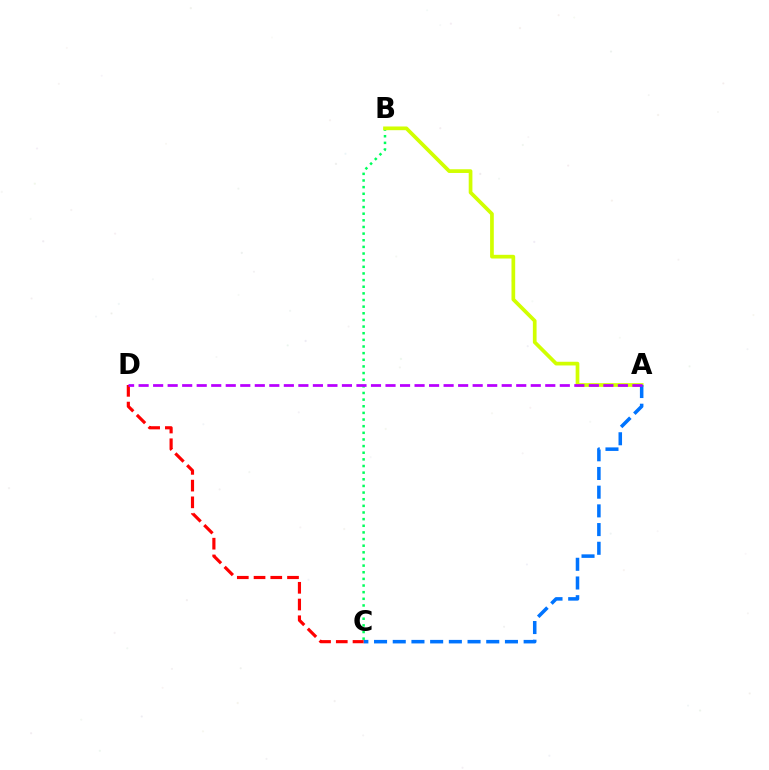{('B', 'C'): [{'color': '#00ff5c', 'line_style': 'dotted', 'thickness': 1.8}], ('A', 'B'): [{'color': '#d1ff00', 'line_style': 'solid', 'thickness': 2.67}], ('A', 'C'): [{'color': '#0074ff', 'line_style': 'dashed', 'thickness': 2.54}], ('C', 'D'): [{'color': '#ff0000', 'line_style': 'dashed', 'thickness': 2.27}], ('A', 'D'): [{'color': '#b900ff', 'line_style': 'dashed', 'thickness': 1.97}]}